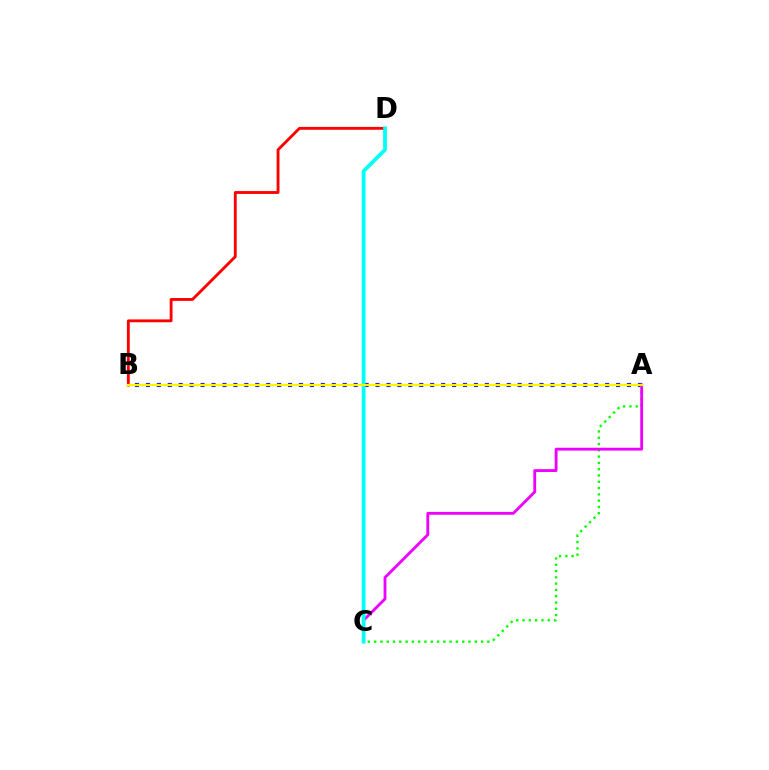{('A', 'B'): [{'color': '#0010ff', 'line_style': 'dotted', 'thickness': 2.97}, {'color': '#fcf500', 'line_style': 'solid', 'thickness': 1.62}], ('A', 'C'): [{'color': '#08ff00', 'line_style': 'dotted', 'thickness': 1.71}, {'color': '#ee00ff', 'line_style': 'solid', 'thickness': 2.04}], ('B', 'D'): [{'color': '#ff0000', 'line_style': 'solid', 'thickness': 2.05}], ('C', 'D'): [{'color': '#00fff6', 'line_style': 'solid', 'thickness': 2.7}]}